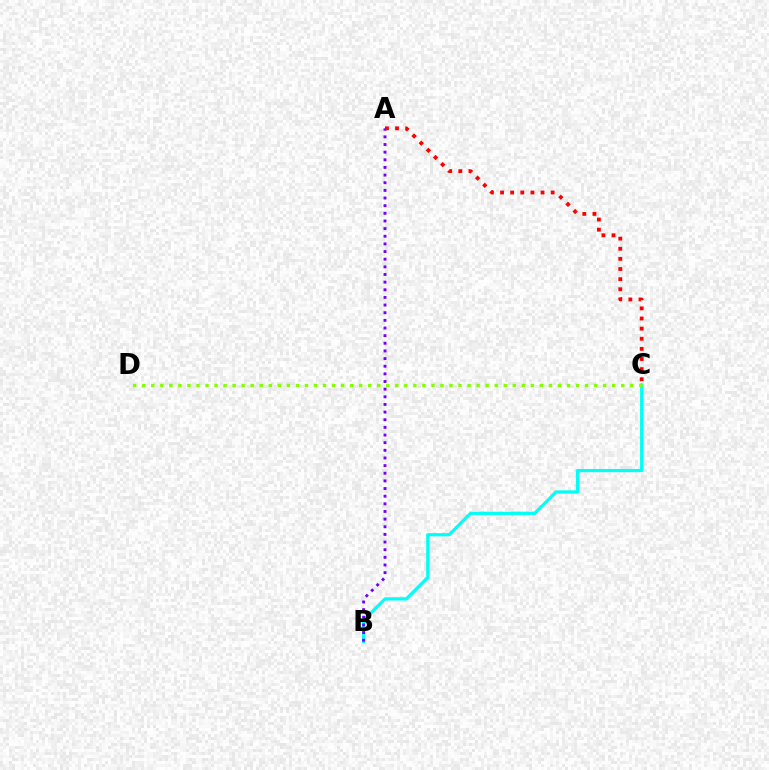{('B', 'C'): [{'color': '#00fff6', 'line_style': 'solid', 'thickness': 2.3}], ('C', 'D'): [{'color': '#84ff00', 'line_style': 'dotted', 'thickness': 2.46}], ('A', 'B'): [{'color': '#7200ff', 'line_style': 'dotted', 'thickness': 2.08}], ('A', 'C'): [{'color': '#ff0000', 'line_style': 'dotted', 'thickness': 2.75}]}